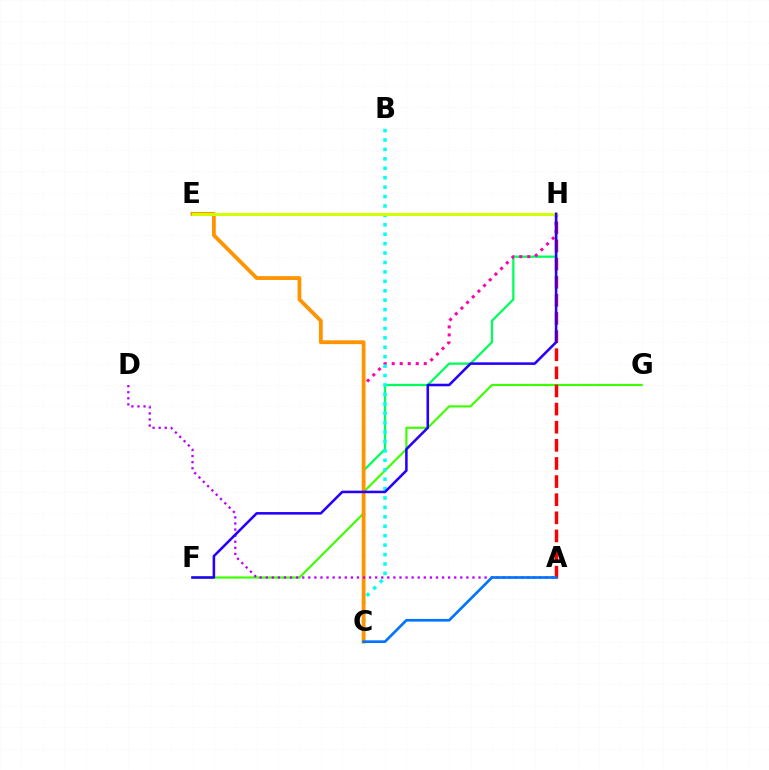{('C', 'H'): [{'color': '#00ff5c', 'line_style': 'solid', 'thickness': 1.63}, {'color': '#ff00ac', 'line_style': 'dotted', 'thickness': 2.18}], ('F', 'G'): [{'color': '#3dff00', 'line_style': 'solid', 'thickness': 1.56}], ('B', 'C'): [{'color': '#00fff6', 'line_style': 'dotted', 'thickness': 2.56}], ('A', 'H'): [{'color': '#ff0000', 'line_style': 'dashed', 'thickness': 2.46}], ('C', 'E'): [{'color': '#ff9400', 'line_style': 'solid', 'thickness': 2.74}], ('E', 'H'): [{'color': '#d1ff00', 'line_style': 'solid', 'thickness': 2.14}], ('A', 'D'): [{'color': '#b900ff', 'line_style': 'dotted', 'thickness': 1.65}], ('A', 'C'): [{'color': '#0074ff', 'line_style': 'solid', 'thickness': 1.92}], ('F', 'H'): [{'color': '#2500ff', 'line_style': 'solid', 'thickness': 1.84}]}